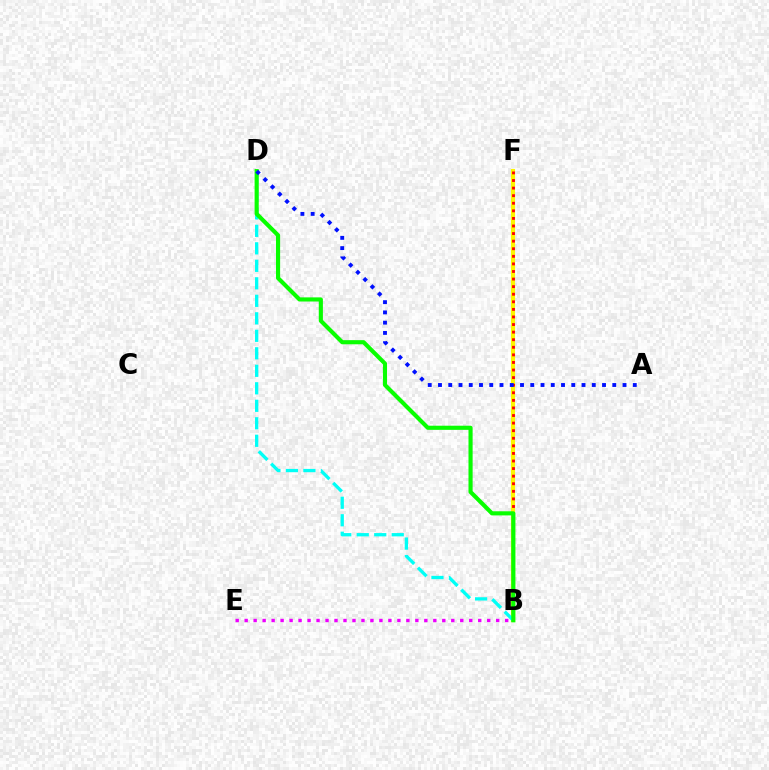{('B', 'F'): [{'color': '#fcf500', 'line_style': 'solid', 'thickness': 2.99}, {'color': '#ff0000', 'line_style': 'dotted', 'thickness': 2.06}], ('B', 'E'): [{'color': '#ee00ff', 'line_style': 'dotted', 'thickness': 2.44}], ('B', 'D'): [{'color': '#00fff6', 'line_style': 'dashed', 'thickness': 2.38}, {'color': '#08ff00', 'line_style': 'solid', 'thickness': 2.97}], ('A', 'D'): [{'color': '#0010ff', 'line_style': 'dotted', 'thickness': 2.79}]}